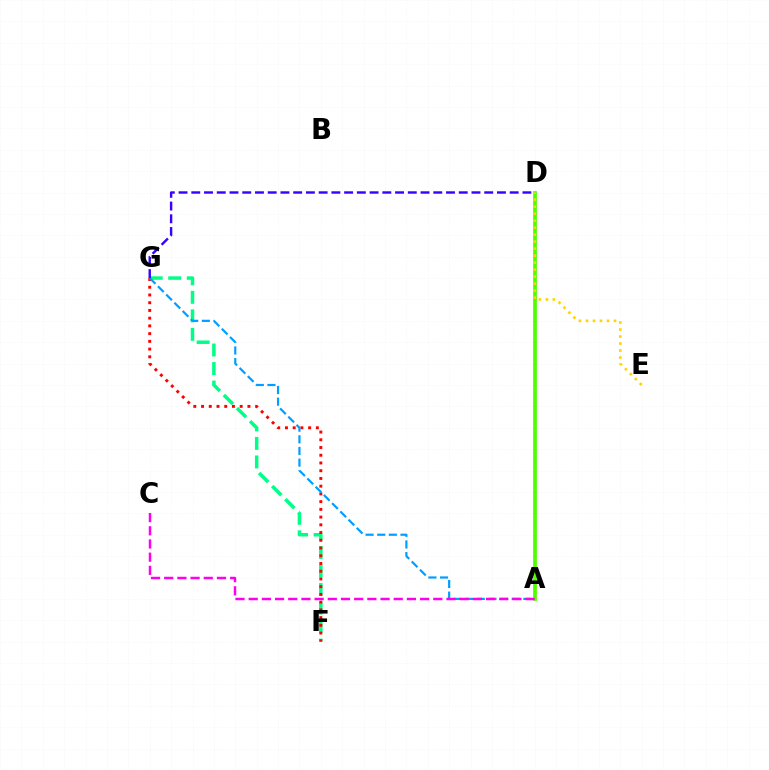{('F', 'G'): [{'color': '#00ff86', 'line_style': 'dashed', 'thickness': 2.52}, {'color': '#ff0000', 'line_style': 'dotted', 'thickness': 2.1}], ('A', 'G'): [{'color': '#009eff', 'line_style': 'dashed', 'thickness': 1.58}], ('A', 'D'): [{'color': '#4fff00', 'line_style': 'solid', 'thickness': 2.69}], ('D', 'E'): [{'color': '#ffd500', 'line_style': 'dotted', 'thickness': 1.9}], ('D', 'G'): [{'color': '#3700ff', 'line_style': 'dashed', 'thickness': 1.73}], ('A', 'C'): [{'color': '#ff00ed', 'line_style': 'dashed', 'thickness': 1.79}]}